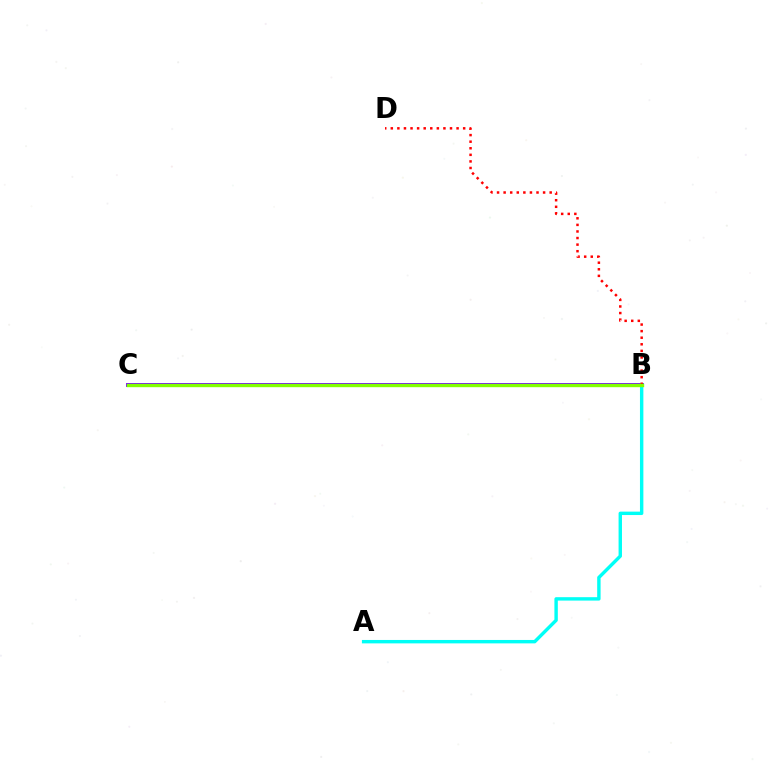{('B', 'C'): [{'color': '#7200ff', 'line_style': 'solid', 'thickness': 2.8}, {'color': '#84ff00', 'line_style': 'solid', 'thickness': 2.44}], ('A', 'B'): [{'color': '#00fff6', 'line_style': 'solid', 'thickness': 2.45}], ('B', 'D'): [{'color': '#ff0000', 'line_style': 'dotted', 'thickness': 1.79}]}